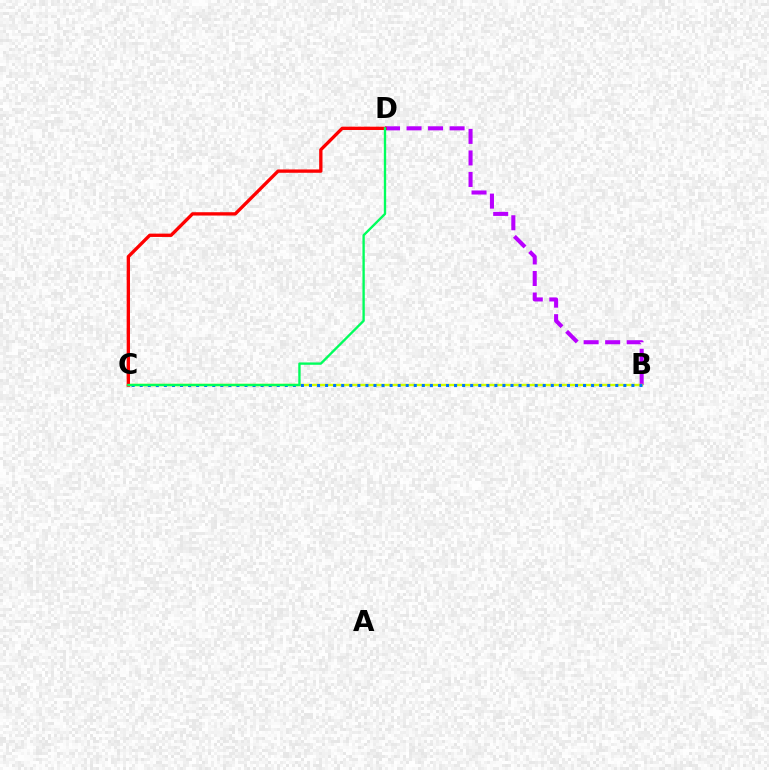{('B', 'D'): [{'color': '#b900ff', 'line_style': 'dashed', 'thickness': 2.92}], ('B', 'C'): [{'color': '#d1ff00', 'line_style': 'solid', 'thickness': 1.74}, {'color': '#0074ff', 'line_style': 'dotted', 'thickness': 2.19}], ('C', 'D'): [{'color': '#ff0000', 'line_style': 'solid', 'thickness': 2.39}, {'color': '#00ff5c', 'line_style': 'solid', 'thickness': 1.69}]}